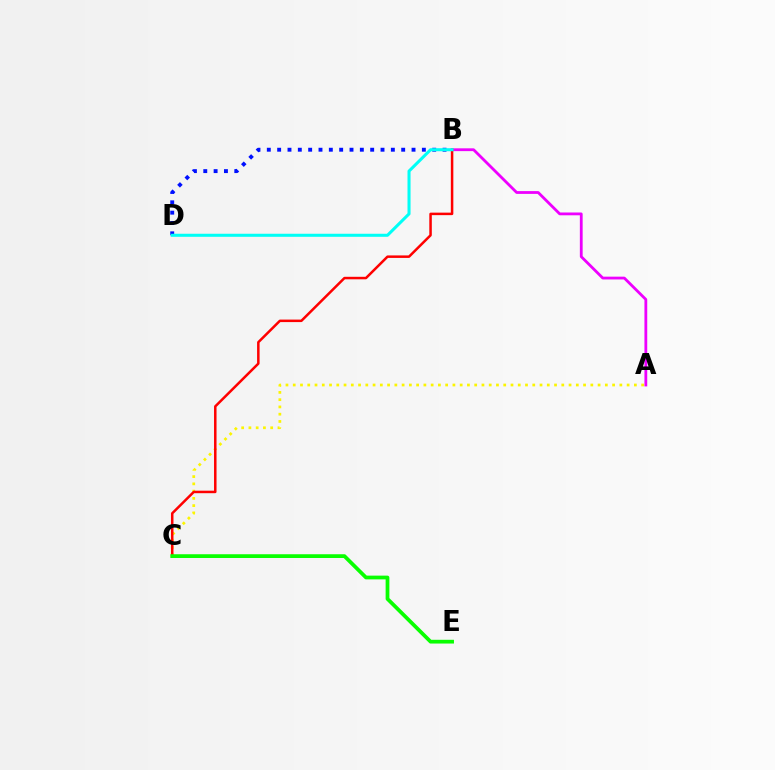{('B', 'D'): [{'color': '#0010ff', 'line_style': 'dotted', 'thickness': 2.81}, {'color': '#00fff6', 'line_style': 'solid', 'thickness': 2.2}], ('A', 'B'): [{'color': '#ee00ff', 'line_style': 'solid', 'thickness': 2.01}], ('A', 'C'): [{'color': '#fcf500', 'line_style': 'dotted', 'thickness': 1.97}], ('B', 'C'): [{'color': '#ff0000', 'line_style': 'solid', 'thickness': 1.8}], ('C', 'E'): [{'color': '#08ff00', 'line_style': 'solid', 'thickness': 2.7}]}